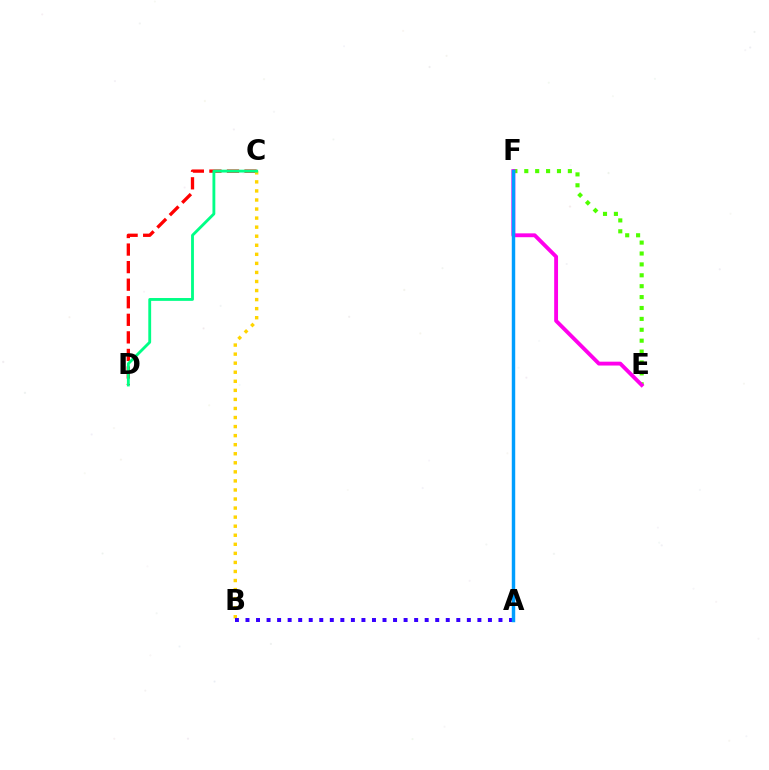{('E', 'F'): [{'color': '#4fff00', 'line_style': 'dotted', 'thickness': 2.96}, {'color': '#ff00ed', 'line_style': 'solid', 'thickness': 2.78}], ('C', 'D'): [{'color': '#ff0000', 'line_style': 'dashed', 'thickness': 2.39}, {'color': '#00ff86', 'line_style': 'solid', 'thickness': 2.04}], ('B', 'C'): [{'color': '#ffd500', 'line_style': 'dotted', 'thickness': 2.46}], ('A', 'B'): [{'color': '#3700ff', 'line_style': 'dotted', 'thickness': 2.86}], ('A', 'F'): [{'color': '#009eff', 'line_style': 'solid', 'thickness': 2.47}]}